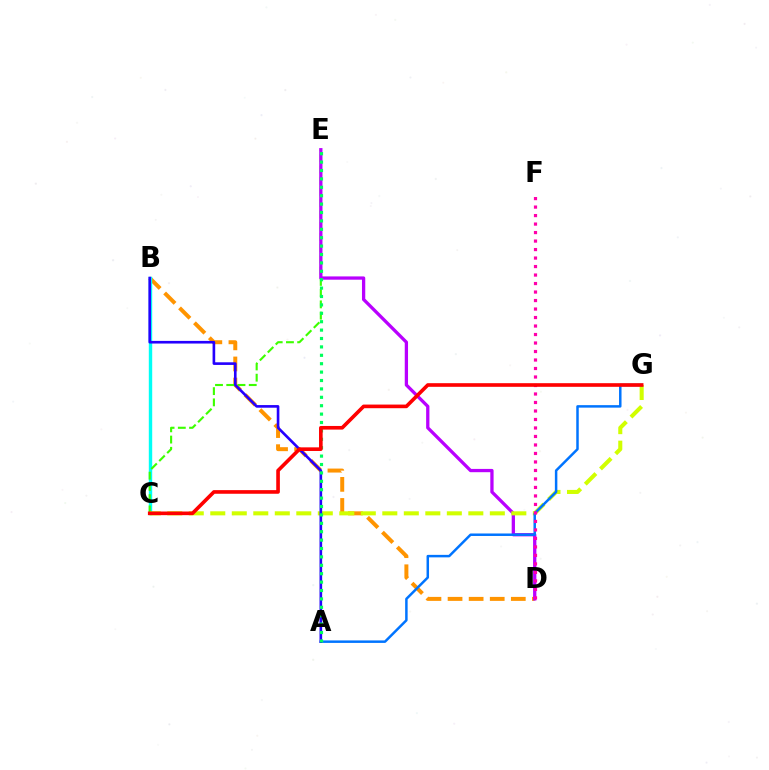{('B', 'D'): [{'color': '#ff9400', 'line_style': 'dashed', 'thickness': 2.86}], ('B', 'C'): [{'color': '#00fff6', 'line_style': 'solid', 'thickness': 2.45}], ('C', 'E'): [{'color': '#3dff00', 'line_style': 'dashed', 'thickness': 1.53}], ('D', 'E'): [{'color': '#b900ff', 'line_style': 'solid', 'thickness': 2.36}], ('C', 'G'): [{'color': '#d1ff00', 'line_style': 'dashed', 'thickness': 2.92}, {'color': '#ff0000', 'line_style': 'solid', 'thickness': 2.62}], ('A', 'G'): [{'color': '#0074ff', 'line_style': 'solid', 'thickness': 1.79}], ('A', 'B'): [{'color': '#2500ff', 'line_style': 'solid', 'thickness': 1.9}], ('D', 'F'): [{'color': '#ff00ac', 'line_style': 'dotted', 'thickness': 2.31}], ('A', 'E'): [{'color': '#00ff5c', 'line_style': 'dotted', 'thickness': 2.28}]}